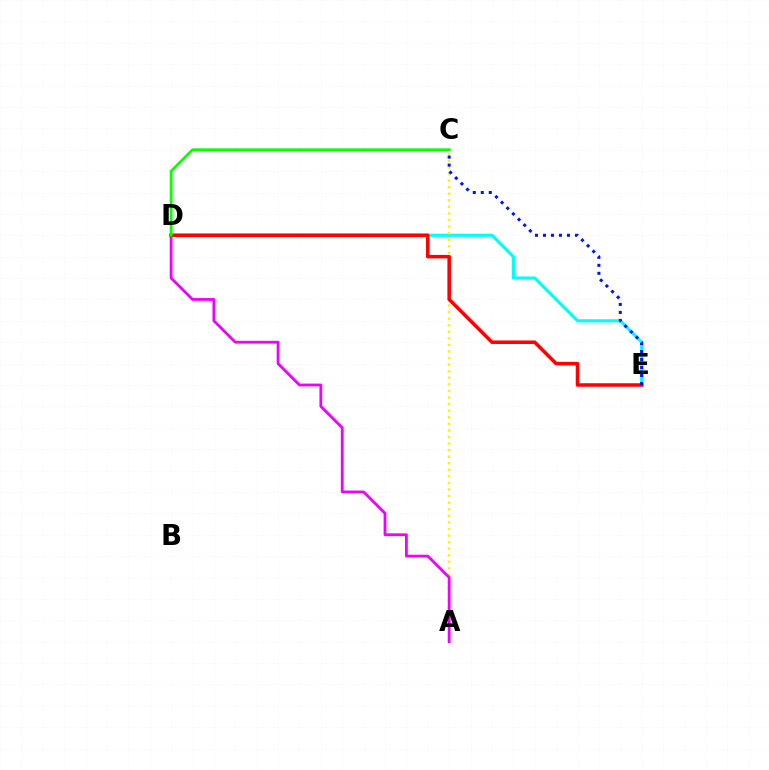{('D', 'E'): [{'color': '#00fff6', 'line_style': 'solid', 'thickness': 2.27}, {'color': '#ff0000', 'line_style': 'solid', 'thickness': 2.54}], ('A', 'C'): [{'color': '#fcf500', 'line_style': 'dotted', 'thickness': 1.79}], ('A', 'D'): [{'color': '#ee00ff', 'line_style': 'solid', 'thickness': 2.01}], ('C', 'E'): [{'color': '#0010ff', 'line_style': 'dotted', 'thickness': 2.17}], ('C', 'D'): [{'color': '#08ff00', 'line_style': 'solid', 'thickness': 2.0}]}